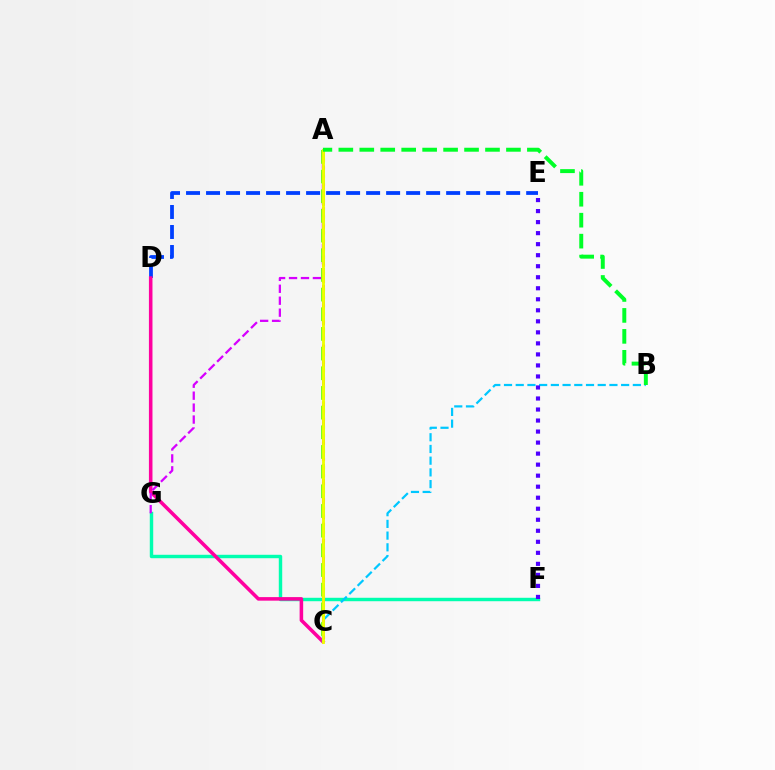{('F', 'G'): [{'color': '#00ffaf', 'line_style': 'solid', 'thickness': 2.47}], ('D', 'E'): [{'color': '#003fff', 'line_style': 'dashed', 'thickness': 2.72}], ('A', 'C'): [{'color': '#ff8800', 'line_style': 'dotted', 'thickness': 2.2}, {'color': '#ff0000', 'line_style': 'dashed', 'thickness': 2.03}, {'color': '#66ff00', 'line_style': 'dashed', 'thickness': 2.67}, {'color': '#eeff00', 'line_style': 'solid', 'thickness': 2.05}], ('C', 'D'): [{'color': '#ff00a0', 'line_style': 'solid', 'thickness': 2.56}], ('A', 'G'): [{'color': '#d600ff', 'line_style': 'dashed', 'thickness': 1.62}], ('B', 'C'): [{'color': '#00c7ff', 'line_style': 'dashed', 'thickness': 1.59}], ('A', 'B'): [{'color': '#00ff27', 'line_style': 'dashed', 'thickness': 2.85}], ('E', 'F'): [{'color': '#4f00ff', 'line_style': 'dotted', 'thickness': 3.0}]}